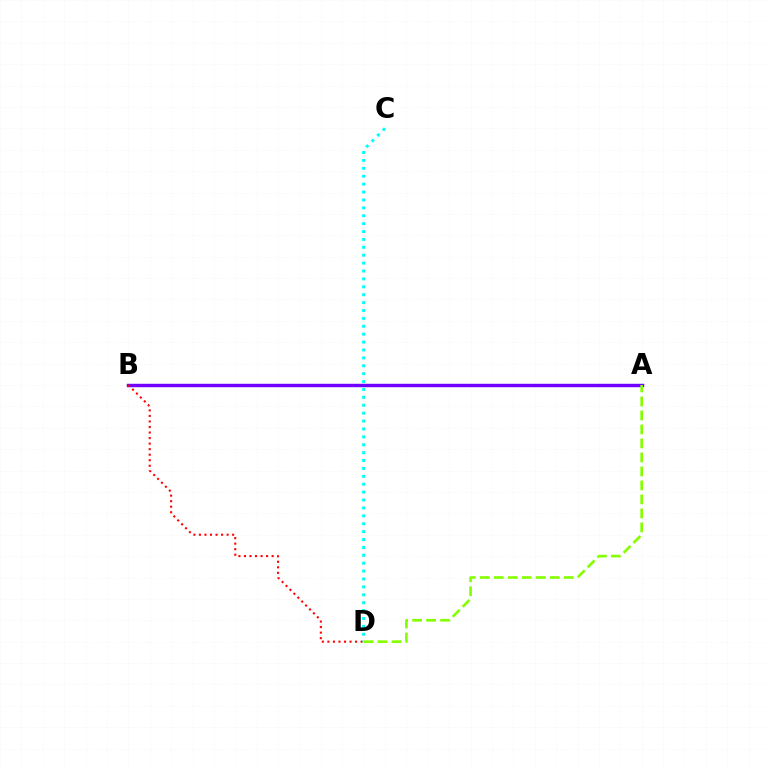{('A', 'B'): [{'color': '#7200ff', 'line_style': 'solid', 'thickness': 2.47}], ('B', 'D'): [{'color': '#ff0000', 'line_style': 'dotted', 'thickness': 1.5}], ('C', 'D'): [{'color': '#00fff6', 'line_style': 'dotted', 'thickness': 2.15}], ('A', 'D'): [{'color': '#84ff00', 'line_style': 'dashed', 'thickness': 1.9}]}